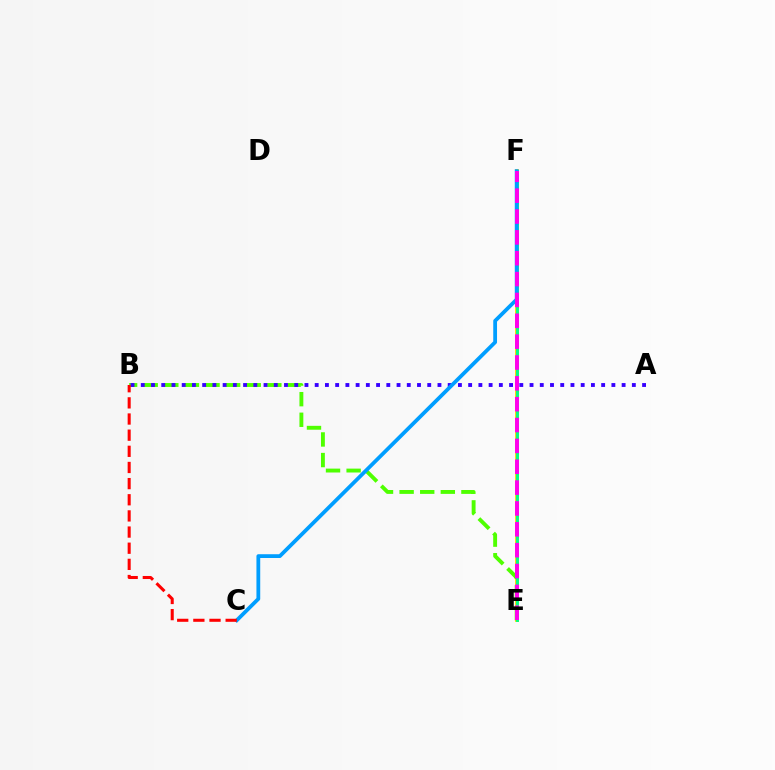{('E', 'F'): [{'color': '#ffd500', 'line_style': 'solid', 'thickness': 2.76}, {'color': '#00ff86', 'line_style': 'solid', 'thickness': 2.08}, {'color': '#ff00ed', 'line_style': 'dashed', 'thickness': 2.83}], ('B', 'E'): [{'color': '#4fff00', 'line_style': 'dashed', 'thickness': 2.8}], ('A', 'B'): [{'color': '#3700ff', 'line_style': 'dotted', 'thickness': 2.78}], ('C', 'F'): [{'color': '#009eff', 'line_style': 'solid', 'thickness': 2.72}], ('B', 'C'): [{'color': '#ff0000', 'line_style': 'dashed', 'thickness': 2.19}]}